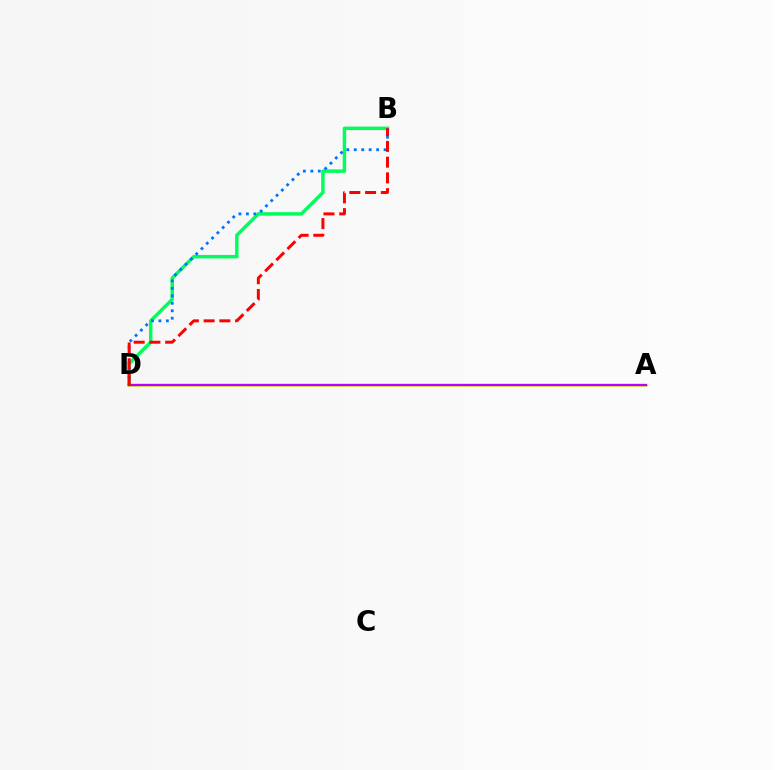{('B', 'D'): [{'color': '#00ff5c', 'line_style': 'solid', 'thickness': 2.49}, {'color': '#0074ff', 'line_style': 'dotted', 'thickness': 2.03}, {'color': '#ff0000', 'line_style': 'dashed', 'thickness': 2.14}], ('A', 'D'): [{'color': '#d1ff00', 'line_style': 'solid', 'thickness': 1.81}, {'color': '#b900ff', 'line_style': 'solid', 'thickness': 1.68}]}